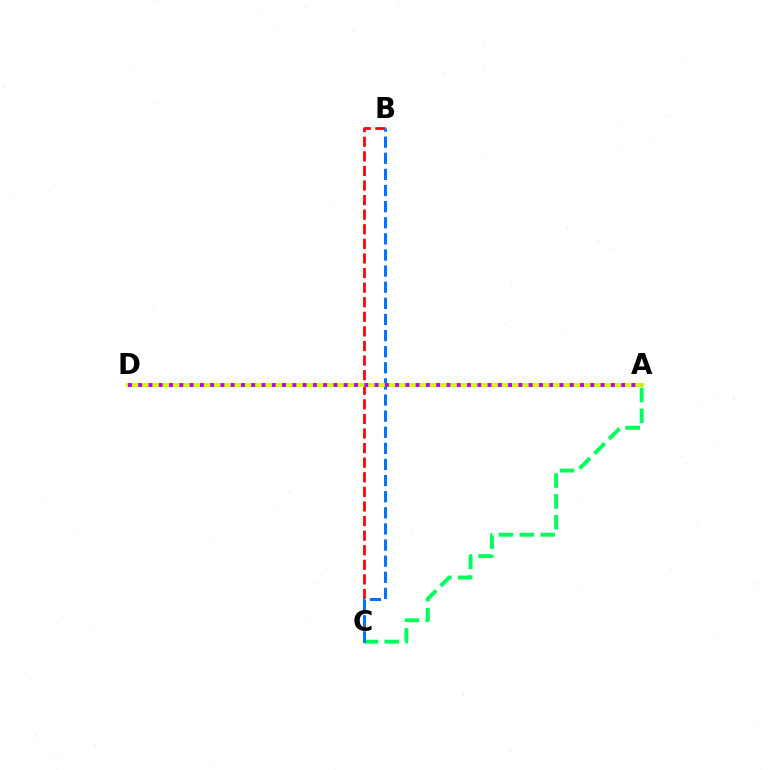{('A', 'C'): [{'color': '#00ff5c', 'line_style': 'dashed', 'thickness': 2.83}], ('B', 'C'): [{'color': '#ff0000', 'line_style': 'dashed', 'thickness': 1.98}, {'color': '#0074ff', 'line_style': 'dashed', 'thickness': 2.19}], ('A', 'D'): [{'color': '#d1ff00', 'line_style': 'solid', 'thickness': 2.93}, {'color': '#b900ff', 'line_style': 'dotted', 'thickness': 2.79}]}